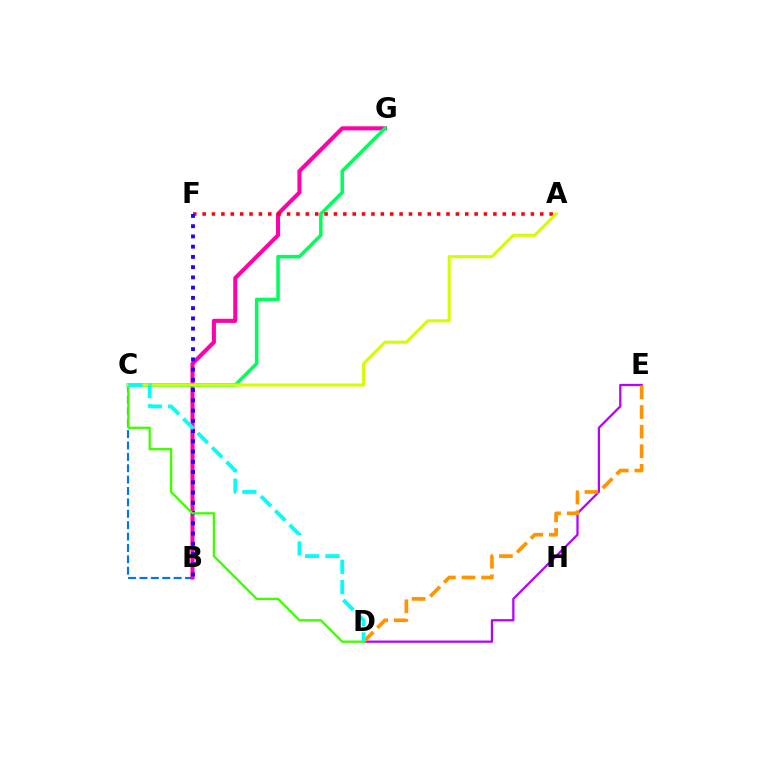{('D', 'E'): [{'color': '#b900ff', 'line_style': 'solid', 'thickness': 1.63}, {'color': '#ff9400', 'line_style': 'dashed', 'thickness': 2.66}], ('B', 'C'): [{'color': '#0074ff', 'line_style': 'dashed', 'thickness': 1.55}], ('B', 'G'): [{'color': '#ff00ac', 'line_style': 'solid', 'thickness': 2.93}], ('C', 'G'): [{'color': '#00ff5c', 'line_style': 'solid', 'thickness': 2.55}], ('A', 'F'): [{'color': '#ff0000', 'line_style': 'dotted', 'thickness': 2.55}], ('B', 'F'): [{'color': '#2500ff', 'line_style': 'dotted', 'thickness': 2.78}], ('C', 'D'): [{'color': '#3dff00', 'line_style': 'solid', 'thickness': 1.66}, {'color': '#00fff6', 'line_style': 'dashed', 'thickness': 2.77}], ('A', 'C'): [{'color': '#d1ff00', 'line_style': 'solid', 'thickness': 2.22}]}